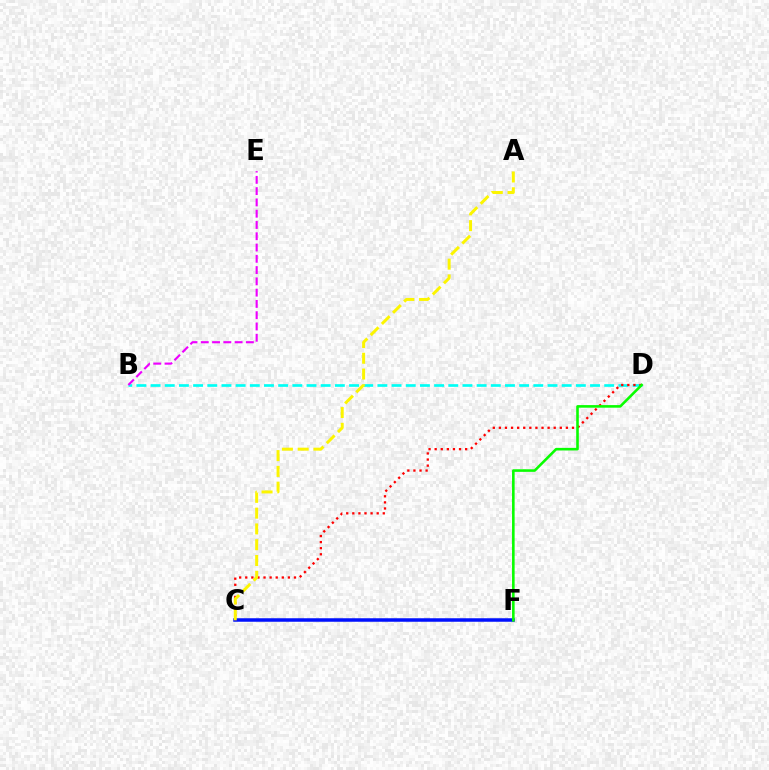{('B', 'D'): [{'color': '#00fff6', 'line_style': 'dashed', 'thickness': 1.93}], ('C', 'F'): [{'color': '#0010ff', 'line_style': 'solid', 'thickness': 2.52}], ('C', 'D'): [{'color': '#ff0000', 'line_style': 'dotted', 'thickness': 1.65}], ('D', 'F'): [{'color': '#08ff00', 'line_style': 'solid', 'thickness': 1.87}], ('B', 'E'): [{'color': '#ee00ff', 'line_style': 'dashed', 'thickness': 1.53}], ('A', 'C'): [{'color': '#fcf500', 'line_style': 'dashed', 'thickness': 2.14}]}